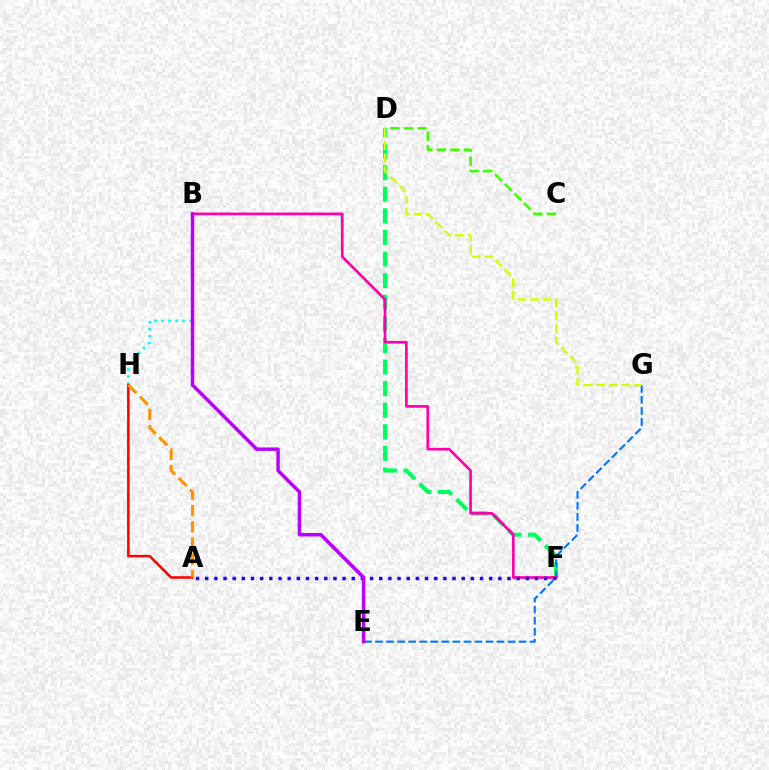{('D', 'F'): [{'color': '#00ff5c', 'line_style': 'dashed', 'thickness': 2.93}], ('C', 'D'): [{'color': '#3dff00', 'line_style': 'dashed', 'thickness': 1.84}], ('E', 'G'): [{'color': '#0074ff', 'line_style': 'dashed', 'thickness': 1.5}], ('B', 'F'): [{'color': '#ff00ac', 'line_style': 'solid', 'thickness': 1.93}], ('D', 'G'): [{'color': '#d1ff00', 'line_style': 'dashed', 'thickness': 1.72}], ('B', 'H'): [{'color': '#00fff6', 'line_style': 'dotted', 'thickness': 1.91}], ('A', 'H'): [{'color': '#ff0000', 'line_style': 'solid', 'thickness': 1.82}, {'color': '#ff9400', 'line_style': 'dashed', 'thickness': 2.21}], ('A', 'F'): [{'color': '#2500ff', 'line_style': 'dotted', 'thickness': 2.49}], ('B', 'E'): [{'color': '#b900ff', 'line_style': 'solid', 'thickness': 2.51}]}